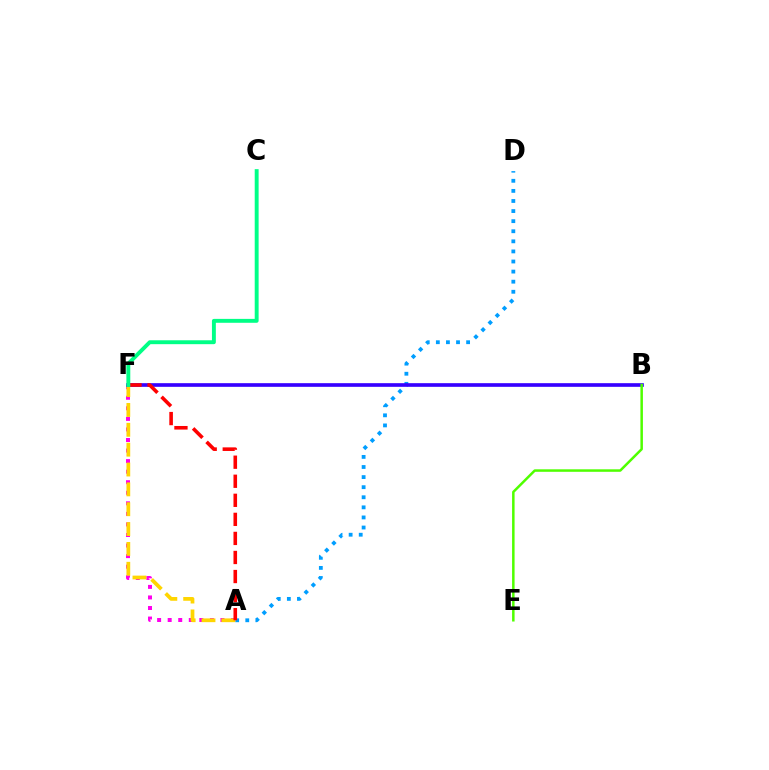{('A', 'D'): [{'color': '#009eff', 'line_style': 'dotted', 'thickness': 2.74}], ('A', 'F'): [{'color': '#ff00ed', 'line_style': 'dotted', 'thickness': 2.87}, {'color': '#ffd500', 'line_style': 'dashed', 'thickness': 2.7}, {'color': '#ff0000', 'line_style': 'dashed', 'thickness': 2.59}], ('B', 'F'): [{'color': '#3700ff', 'line_style': 'solid', 'thickness': 2.63}], ('C', 'F'): [{'color': '#00ff86', 'line_style': 'solid', 'thickness': 2.81}], ('B', 'E'): [{'color': '#4fff00', 'line_style': 'solid', 'thickness': 1.8}]}